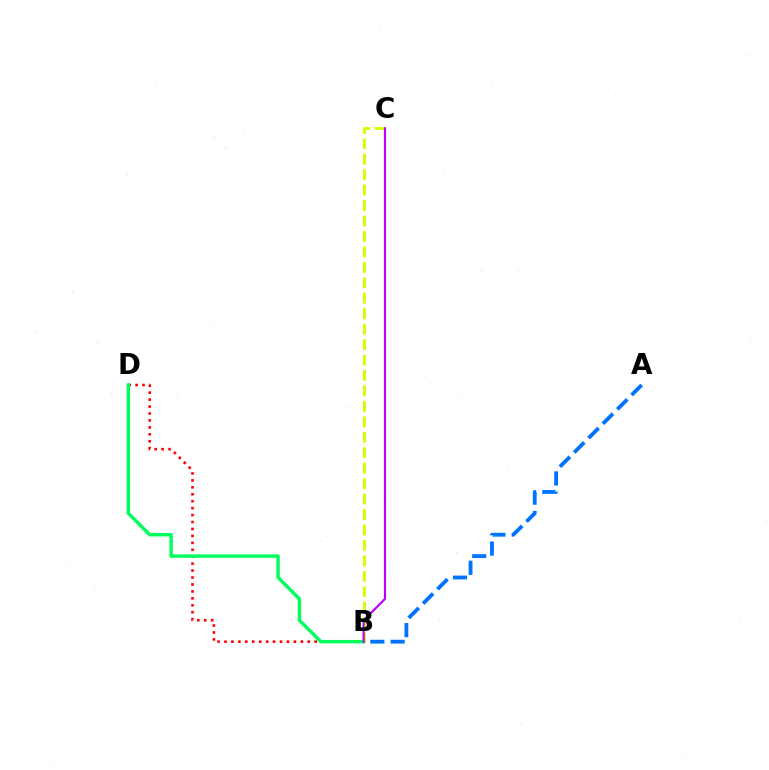{('B', 'D'): [{'color': '#ff0000', 'line_style': 'dotted', 'thickness': 1.89}, {'color': '#00ff5c', 'line_style': 'solid', 'thickness': 2.47}], ('B', 'C'): [{'color': '#d1ff00', 'line_style': 'dashed', 'thickness': 2.1}, {'color': '#b900ff', 'line_style': 'solid', 'thickness': 1.56}], ('A', 'B'): [{'color': '#0074ff', 'line_style': 'dashed', 'thickness': 2.76}]}